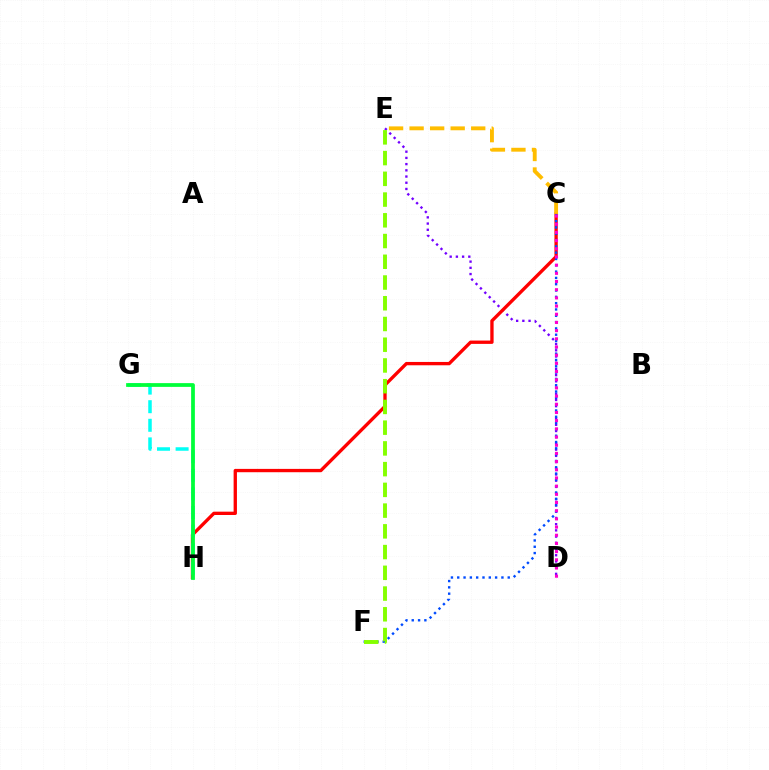{('D', 'E'): [{'color': '#7200ff', 'line_style': 'dotted', 'thickness': 1.69}], ('C', 'H'): [{'color': '#ff0000', 'line_style': 'solid', 'thickness': 2.4}], ('C', 'F'): [{'color': '#004bff', 'line_style': 'dotted', 'thickness': 1.71}], ('E', 'F'): [{'color': '#84ff00', 'line_style': 'dashed', 'thickness': 2.82}], ('G', 'H'): [{'color': '#00fff6', 'line_style': 'dashed', 'thickness': 2.53}, {'color': '#00ff39', 'line_style': 'solid', 'thickness': 2.7}], ('C', 'D'): [{'color': '#ff00cf', 'line_style': 'dotted', 'thickness': 2.22}], ('C', 'E'): [{'color': '#ffbd00', 'line_style': 'dashed', 'thickness': 2.79}]}